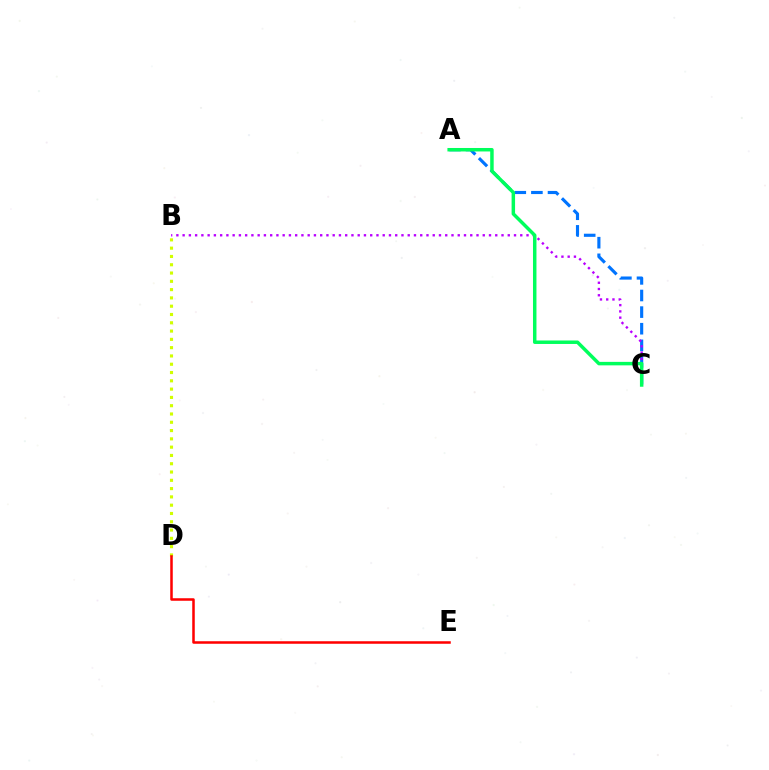{('B', 'D'): [{'color': '#d1ff00', 'line_style': 'dotted', 'thickness': 2.25}], ('A', 'C'): [{'color': '#0074ff', 'line_style': 'dashed', 'thickness': 2.26}, {'color': '#00ff5c', 'line_style': 'solid', 'thickness': 2.5}], ('B', 'C'): [{'color': '#b900ff', 'line_style': 'dotted', 'thickness': 1.7}], ('D', 'E'): [{'color': '#ff0000', 'line_style': 'solid', 'thickness': 1.82}]}